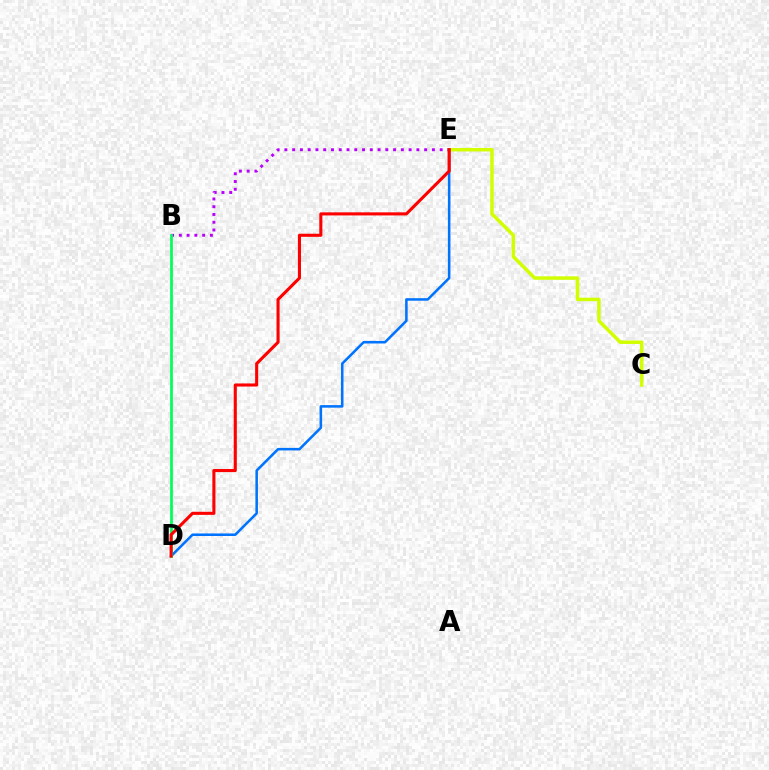{('C', 'E'): [{'color': '#d1ff00', 'line_style': 'solid', 'thickness': 2.5}], ('B', 'E'): [{'color': '#b900ff', 'line_style': 'dotted', 'thickness': 2.11}], ('D', 'E'): [{'color': '#0074ff', 'line_style': 'solid', 'thickness': 1.84}, {'color': '#ff0000', 'line_style': 'solid', 'thickness': 2.22}], ('B', 'D'): [{'color': '#00ff5c', 'line_style': 'solid', 'thickness': 1.98}]}